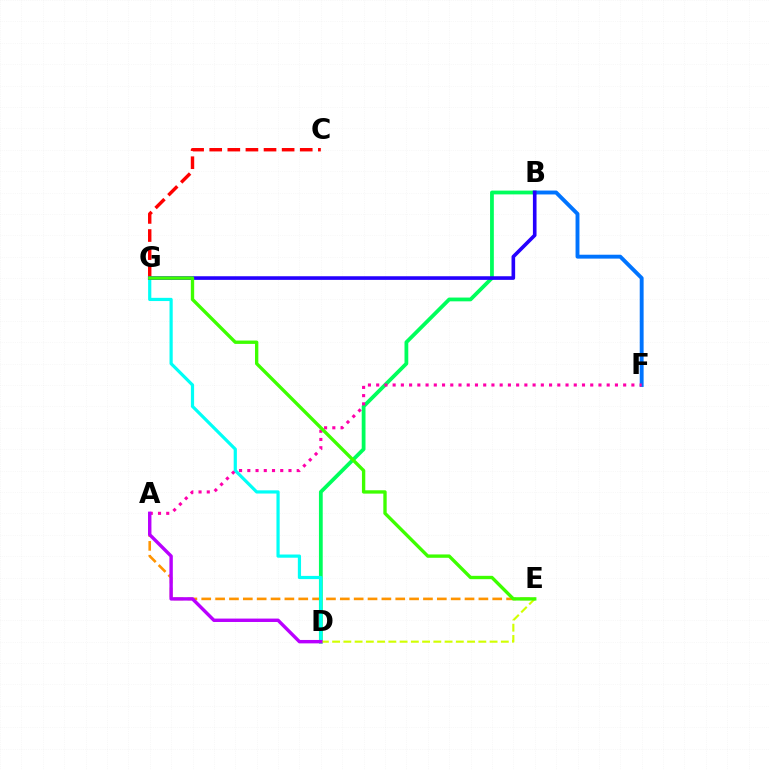{('A', 'E'): [{'color': '#ff9400', 'line_style': 'dashed', 'thickness': 1.88}], ('C', 'G'): [{'color': '#ff0000', 'line_style': 'dashed', 'thickness': 2.46}], ('B', 'D'): [{'color': '#00ff5c', 'line_style': 'solid', 'thickness': 2.72}], ('B', 'F'): [{'color': '#0074ff', 'line_style': 'solid', 'thickness': 2.8}], ('D', 'G'): [{'color': '#00fff6', 'line_style': 'solid', 'thickness': 2.3}], ('A', 'F'): [{'color': '#ff00ac', 'line_style': 'dotted', 'thickness': 2.24}], ('D', 'E'): [{'color': '#d1ff00', 'line_style': 'dashed', 'thickness': 1.53}], ('B', 'G'): [{'color': '#2500ff', 'line_style': 'solid', 'thickness': 2.61}], ('E', 'G'): [{'color': '#3dff00', 'line_style': 'solid', 'thickness': 2.41}], ('A', 'D'): [{'color': '#b900ff', 'line_style': 'solid', 'thickness': 2.45}]}